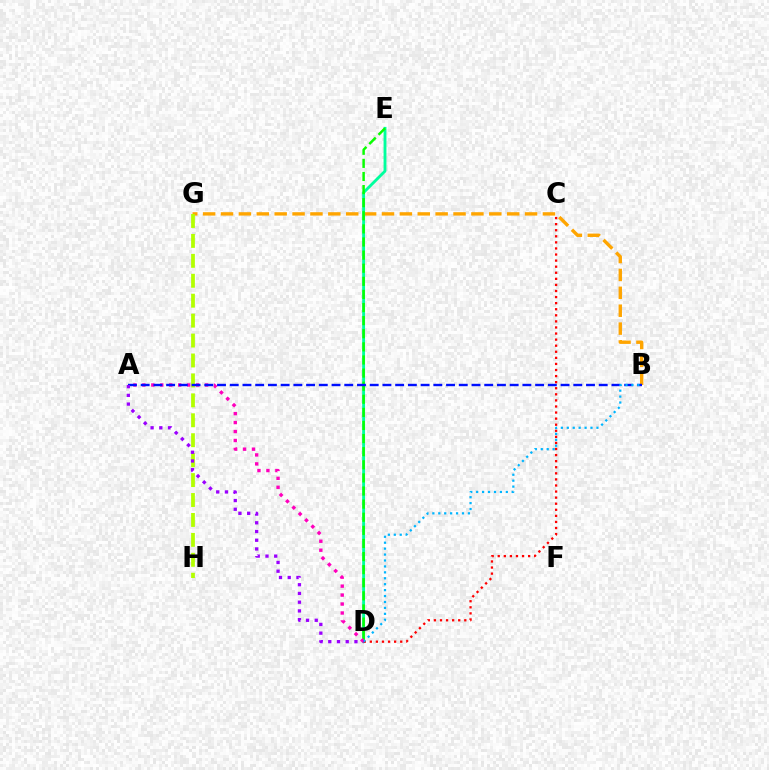{('B', 'G'): [{'color': '#ffa500', 'line_style': 'dashed', 'thickness': 2.43}], ('D', 'E'): [{'color': '#00ff9d', 'line_style': 'solid', 'thickness': 2.06}, {'color': '#08ff00', 'line_style': 'dashed', 'thickness': 1.78}], ('G', 'H'): [{'color': '#b3ff00', 'line_style': 'dashed', 'thickness': 2.71}], ('A', 'D'): [{'color': '#ff00bd', 'line_style': 'dotted', 'thickness': 2.43}, {'color': '#9b00ff', 'line_style': 'dotted', 'thickness': 2.37}], ('A', 'B'): [{'color': '#0010ff', 'line_style': 'dashed', 'thickness': 1.73}], ('C', 'D'): [{'color': '#ff0000', 'line_style': 'dotted', 'thickness': 1.65}], ('B', 'D'): [{'color': '#00b5ff', 'line_style': 'dotted', 'thickness': 1.61}]}